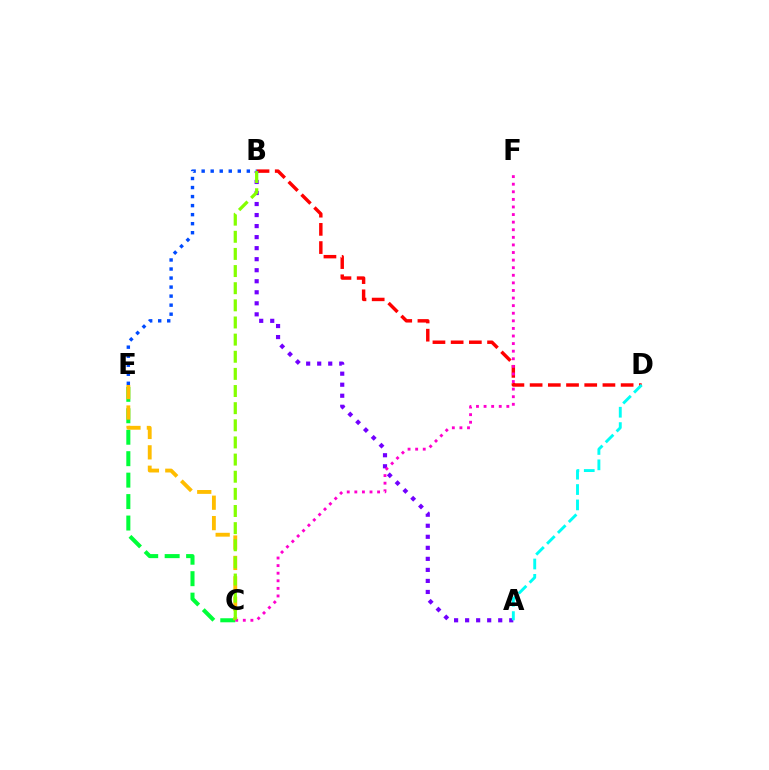{('B', 'D'): [{'color': '#ff0000', 'line_style': 'dashed', 'thickness': 2.47}], ('A', 'B'): [{'color': '#7200ff', 'line_style': 'dotted', 'thickness': 3.0}], ('C', 'E'): [{'color': '#00ff39', 'line_style': 'dashed', 'thickness': 2.91}, {'color': '#ffbd00', 'line_style': 'dashed', 'thickness': 2.77}], ('A', 'D'): [{'color': '#00fff6', 'line_style': 'dashed', 'thickness': 2.09}], ('B', 'E'): [{'color': '#004bff', 'line_style': 'dotted', 'thickness': 2.45}], ('C', 'F'): [{'color': '#ff00cf', 'line_style': 'dotted', 'thickness': 2.06}], ('B', 'C'): [{'color': '#84ff00', 'line_style': 'dashed', 'thickness': 2.33}]}